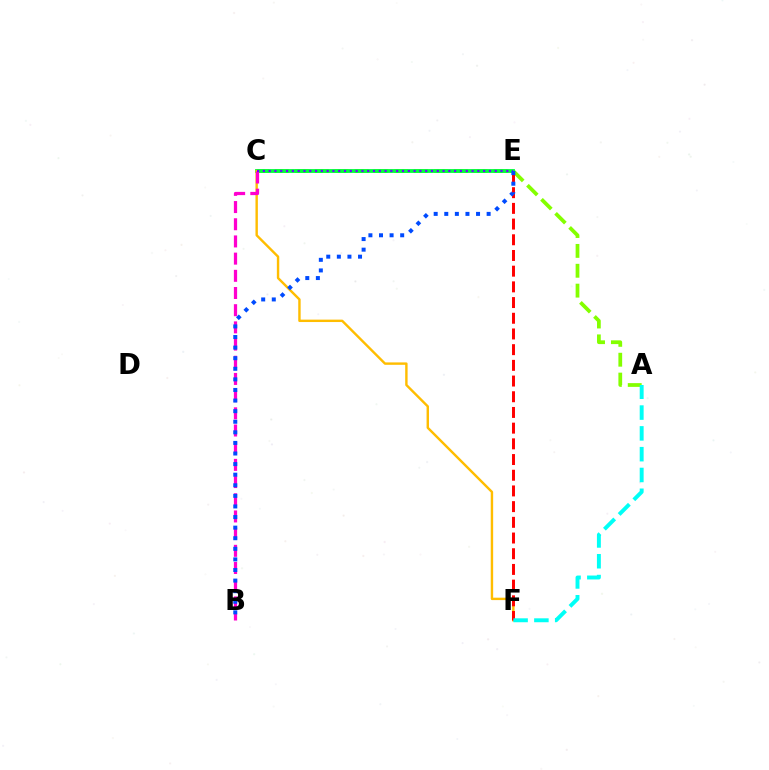{('A', 'C'): [{'color': '#84ff00', 'line_style': 'dashed', 'thickness': 2.7}], ('C', 'E'): [{'color': '#00ff39', 'line_style': 'solid', 'thickness': 2.75}, {'color': '#7200ff', 'line_style': 'dotted', 'thickness': 1.57}], ('C', 'F'): [{'color': '#ffbd00', 'line_style': 'solid', 'thickness': 1.74}], ('B', 'C'): [{'color': '#ff00cf', 'line_style': 'dashed', 'thickness': 2.33}], ('E', 'F'): [{'color': '#ff0000', 'line_style': 'dashed', 'thickness': 2.13}], ('A', 'F'): [{'color': '#00fff6', 'line_style': 'dashed', 'thickness': 2.83}], ('B', 'E'): [{'color': '#004bff', 'line_style': 'dotted', 'thickness': 2.88}]}